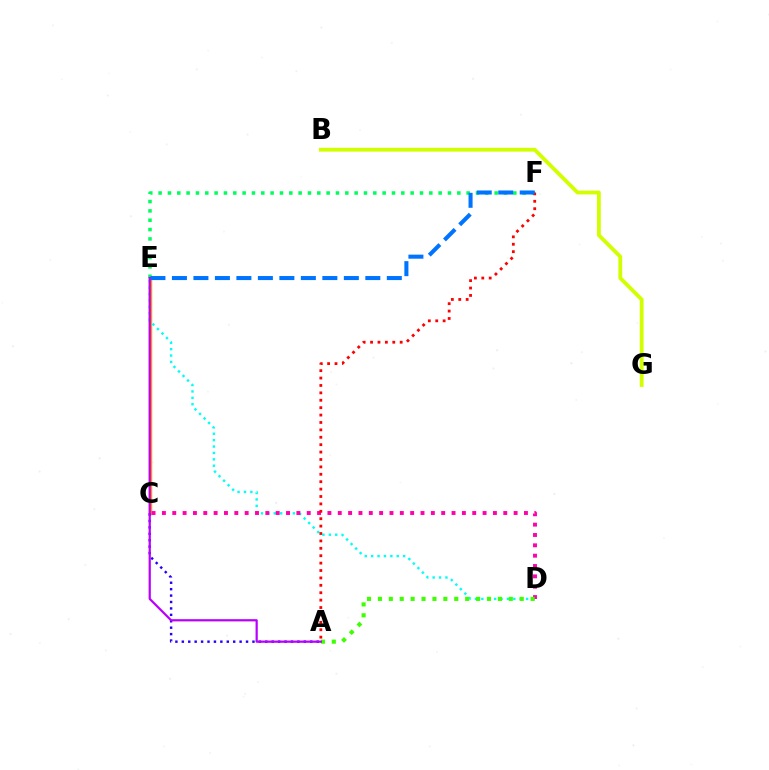{('C', 'E'): [{'color': '#ff9400', 'line_style': 'solid', 'thickness': 2.46}], ('E', 'F'): [{'color': '#00ff5c', 'line_style': 'dotted', 'thickness': 2.54}, {'color': '#0074ff', 'line_style': 'dashed', 'thickness': 2.92}], ('A', 'C'): [{'color': '#2500ff', 'line_style': 'dotted', 'thickness': 1.74}], ('D', 'E'): [{'color': '#00fff6', 'line_style': 'dotted', 'thickness': 1.74}], ('C', 'D'): [{'color': '#ff00ac', 'line_style': 'dotted', 'thickness': 2.81}], ('B', 'G'): [{'color': '#d1ff00', 'line_style': 'solid', 'thickness': 2.75}], ('A', 'D'): [{'color': '#3dff00', 'line_style': 'dotted', 'thickness': 2.96}], ('A', 'F'): [{'color': '#ff0000', 'line_style': 'dotted', 'thickness': 2.01}], ('A', 'E'): [{'color': '#b900ff', 'line_style': 'solid', 'thickness': 1.6}]}